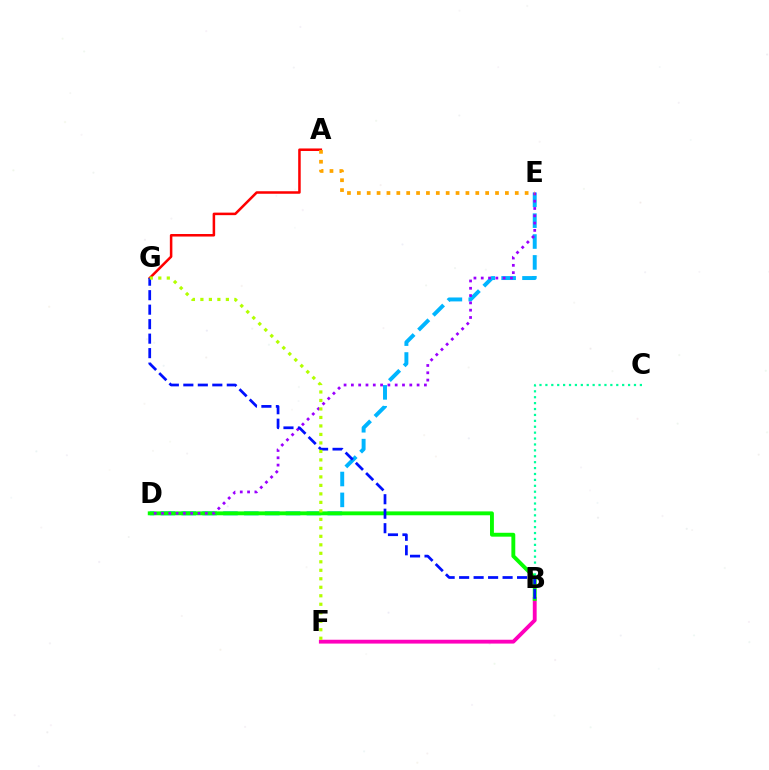{('B', 'F'): [{'color': '#ff00bd', 'line_style': 'solid', 'thickness': 2.77}], ('D', 'E'): [{'color': '#00b5ff', 'line_style': 'dashed', 'thickness': 2.84}, {'color': '#9b00ff', 'line_style': 'dotted', 'thickness': 1.98}], ('B', 'D'): [{'color': '#08ff00', 'line_style': 'solid', 'thickness': 2.8}], ('B', 'C'): [{'color': '#00ff9d', 'line_style': 'dotted', 'thickness': 1.6}], ('A', 'G'): [{'color': '#ff0000', 'line_style': 'solid', 'thickness': 1.82}], ('A', 'E'): [{'color': '#ffa500', 'line_style': 'dotted', 'thickness': 2.68}], ('B', 'G'): [{'color': '#0010ff', 'line_style': 'dashed', 'thickness': 1.97}], ('F', 'G'): [{'color': '#b3ff00', 'line_style': 'dotted', 'thickness': 2.31}]}